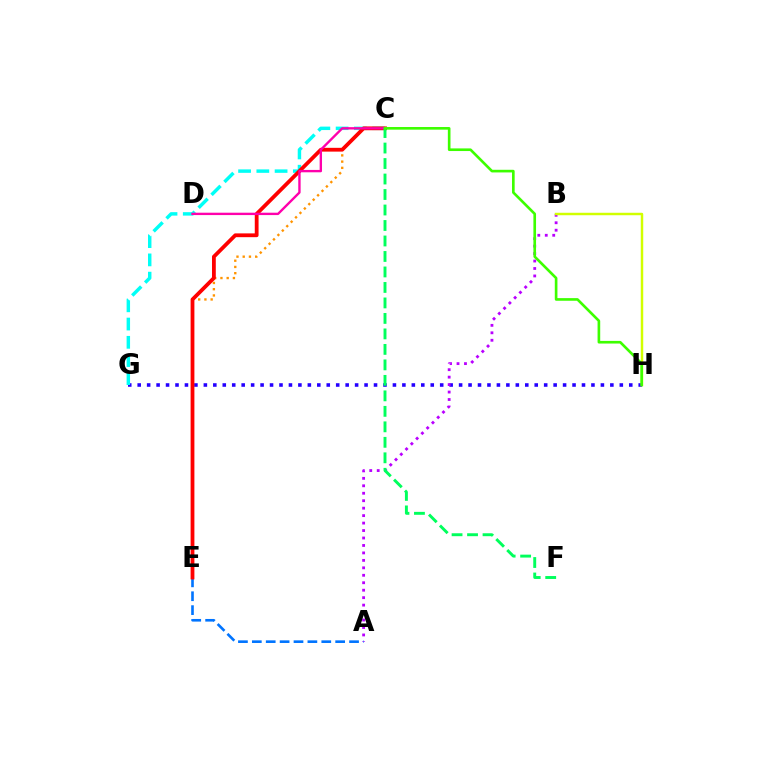{('G', 'H'): [{'color': '#2500ff', 'line_style': 'dotted', 'thickness': 2.57}], ('C', 'G'): [{'color': '#00fff6', 'line_style': 'dashed', 'thickness': 2.48}], ('C', 'E'): [{'color': '#ff9400', 'line_style': 'dotted', 'thickness': 1.69}, {'color': '#ff0000', 'line_style': 'solid', 'thickness': 2.73}], ('A', 'B'): [{'color': '#b900ff', 'line_style': 'dotted', 'thickness': 2.03}], ('A', 'E'): [{'color': '#0074ff', 'line_style': 'dashed', 'thickness': 1.89}], ('C', 'D'): [{'color': '#ff00ac', 'line_style': 'solid', 'thickness': 1.71}], ('C', 'F'): [{'color': '#00ff5c', 'line_style': 'dashed', 'thickness': 2.1}], ('B', 'H'): [{'color': '#d1ff00', 'line_style': 'solid', 'thickness': 1.77}], ('C', 'H'): [{'color': '#3dff00', 'line_style': 'solid', 'thickness': 1.9}]}